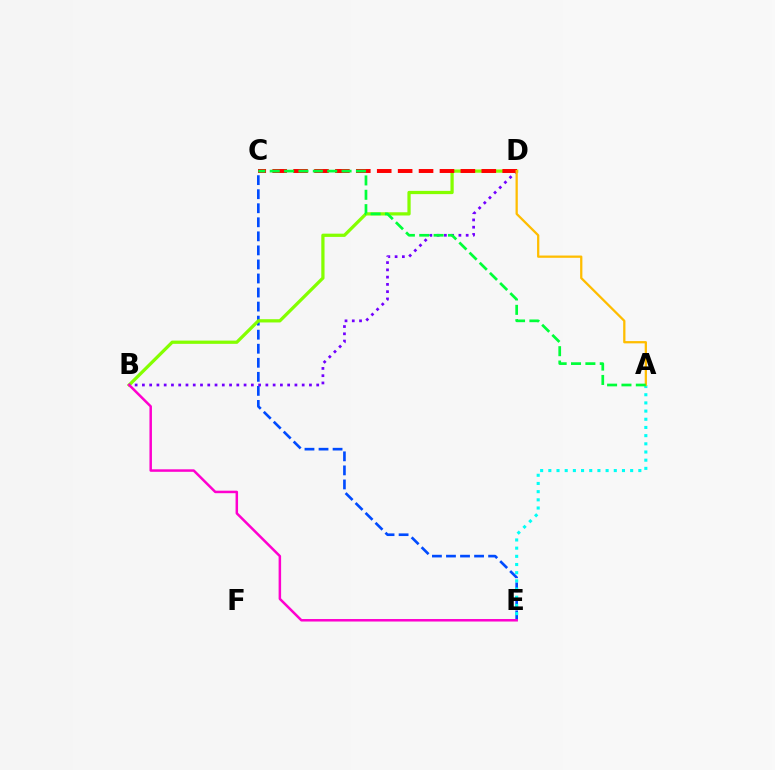{('C', 'E'): [{'color': '#004bff', 'line_style': 'dashed', 'thickness': 1.91}], ('B', 'D'): [{'color': '#84ff00', 'line_style': 'solid', 'thickness': 2.34}, {'color': '#7200ff', 'line_style': 'dotted', 'thickness': 1.97}], ('A', 'E'): [{'color': '#00fff6', 'line_style': 'dotted', 'thickness': 2.22}], ('C', 'D'): [{'color': '#ff0000', 'line_style': 'dashed', 'thickness': 2.84}], ('B', 'E'): [{'color': '#ff00cf', 'line_style': 'solid', 'thickness': 1.8}], ('A', 'D'): [{'color': '#ffbd00', 'line_style': 'solid', 'thickness': 1.63}], ('A', 'C'): [{'color': '#00ff39', 'line_style': 'dashed', 'thickness': 1.95}]}